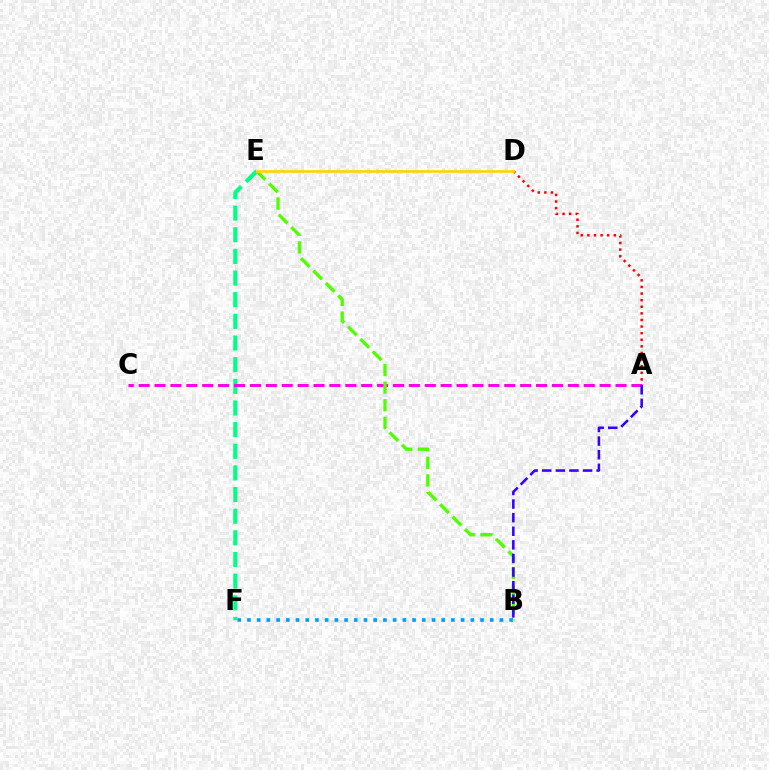{('B', 'F'): [{'color': '#009eff', 'line_style': 'dotted', 'thickness': 2.64}], ('E', 'F'): [{'color': '#00ff86', 'line_style': 'dashed', 'thickness': 2.94}], ('A', 'D'): [{'color': '#ff0000', 'line_style': 'dotted', 'thickness': 1.79}], ('A', 'C'): [{'color': '#ff00ed', 'line_style': 'dashed', 'thickness': 2.16}], ('B', 'E'): [{'color': '#4fff00', 'line_style': 'dashed', 'thickness': 2.39}], ('D', 'E'): [{'color': '#ffd500', 'line_style': 'solid', 'thickness': 1.93}], ('A', 'B'): [{'color': '#3700ff', 'line_style': 'dashed', 'thickness': 1.85}]}